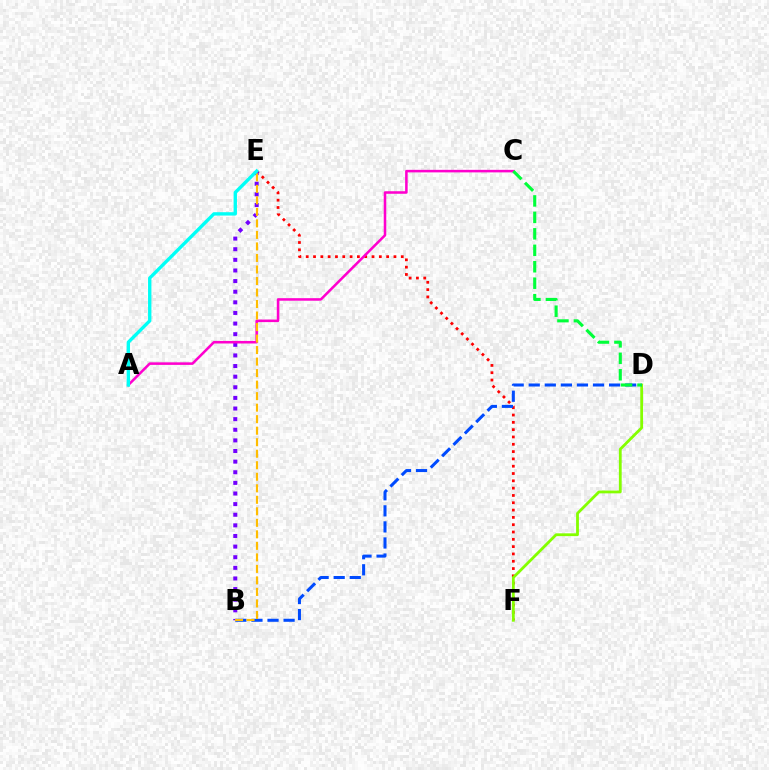{('E', 'F'): [{'color': '#ff0000', 'line_style': 'dotted', 'thickness': 1.99}], ('B', 'E'): [{'color': '#7200ff', 'line_style': 'dotted', 'thickness': 2.89}, {'color': '#ffbd00', 'line_style': 'dashed', 'thickness': 1.56}], ('D', 'F'): [{'color': '#84ff00', 'line_style': 'solid', 'thickness': 2.01}], ('B', 'D'): [{'color': '#004bff', 'line_style': 'dashed', 'thickness': 2.18}], ('A', 'C'): [{'color': '#ff00cf', 'line_style': 'solid', 'thickness': 1.83}], ('C', 'D'): [{'color': '#00ff39', 'line_style': 'dashed', 'thickness': 2.24}], ('A', 'E'): [{'color': '#00fff6', 'line_style': 'solid', 'thickness': 2.42}]}